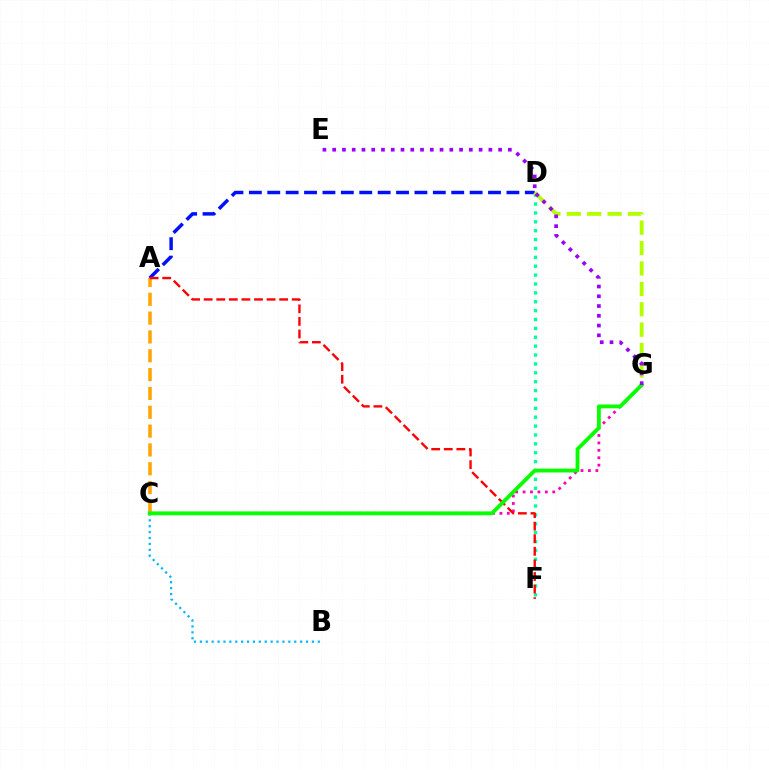{('C', 'G'): [{'color': '#ff00bd', 'line_style': 'dotted', 'thickness': 2.02}, {'color': '#08ff00', 'line_style': 'solid', 'thickness': 2.76}], ('A', 'D'): [{'color': '#0010ff', 'line_style': 'dashed', 'thickness': 2.5}], ('D', 'F'): [{'color': '#00ff9d', 'line_style': 'dotted', 'thickness': 2.41}], ('A', 'C'): [{'color': '#ffa500', 'line_style': 'dashed', 'thickness': 2.56}], ('B', 'C'): [{'color': '#00b5ff', 'line_style': 'dotted', 'thickness': 1.6}], ('A', 'F'): [{'color': '#ff0000', 'line_style': 'dashed', 'thickness': 1.71}], ('D', 'G'): [{'color': '#b3ff00', 'line_style': 'dashed', 'thickness': 2.77}], ('E', 'G'): [{'color': '#9b00ff', 'line_style': 'dotted', 'thickness': 2.65}]}